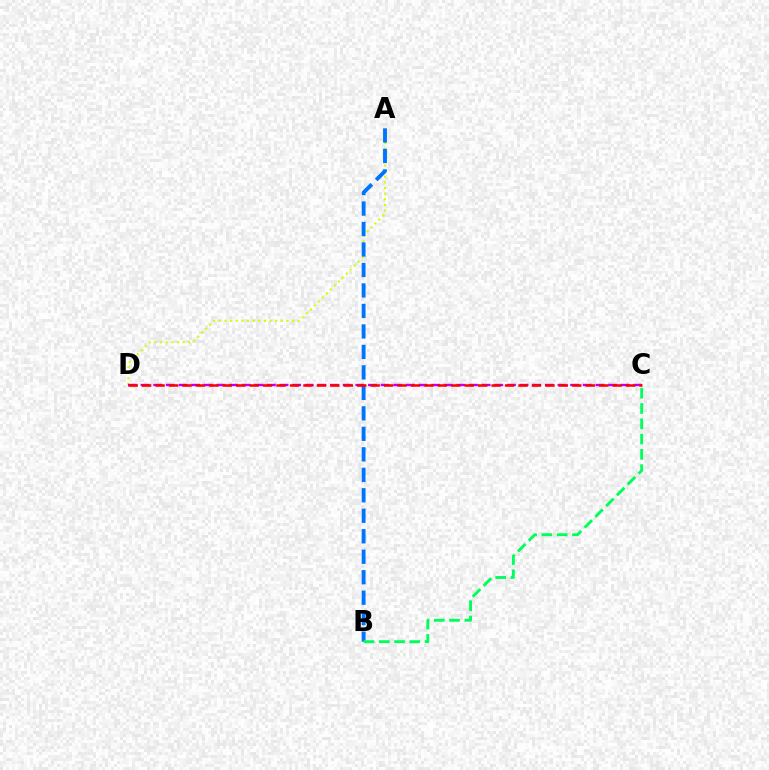{('A', 'D'): [{'color': '#d1ff00', 'line_style': 'dotted', 'thickness': 1.53}], ('C', 'D'): [{'color': '#b900ff', 'line_style': 'dashed', 'thickness': 1.72}, {'color': '#ff0000', 'line_style': 'dashed', 'thickness': 1.83}], ('A', 'B'): [{'color': '#0074ff', 'line_style': 'dashed', 'thickness': 2.78}], ('B', 'C'): [{'color': '#00ff5c', 'line_style': 'dashed', 'thickness': 2.08}]}